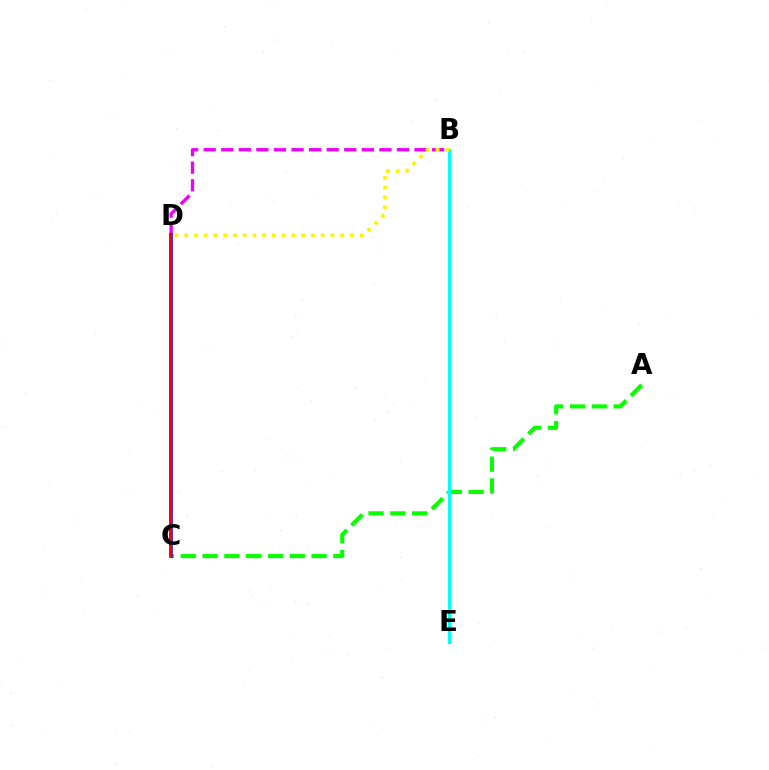{('B', 'D'): [{'color': '#ee00ff', 'line_style': 'dashed', 'thickness': 2.39}, {'color': '#fcf500', 'line_style': 'dotted', 'thickness': 2.65}], ('A', 'C'): [{'color': '#08ff00', 'line_style': 'dashed', 'thickness': 2.96}], ('B', 'E'): [{'color': '#00fff6', 'line_style': 'solid', 'thickness': 2.34}], ('C', 'D'): [{'color': '#0010ff', 'line_style': 'solid', 'thickness': 2.61}, {'color': '#ff0000', 'line_style': 'solid', 'thickness': 1.77}]}